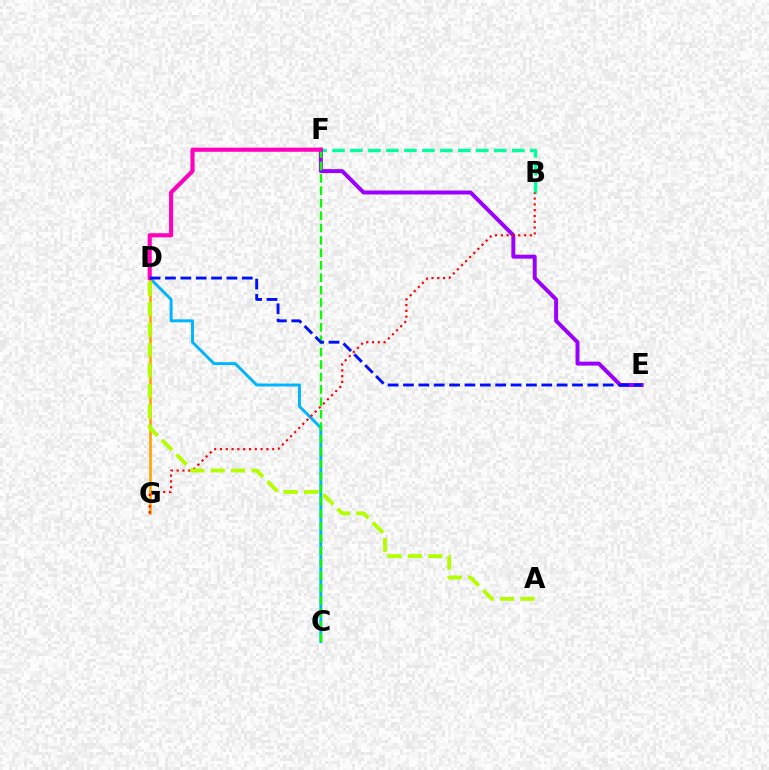{('B', 'F'): [{'color': '#00ff9d', 'line_style': 'dashed', 'thickness': 2.44}], ('E', 'F'): [{'color': '#9b00ff', 'line_style': 'solid', 'thickness': 2.85}], ('C', 'D'): [{'color': '#00b5ff', 'line_style': 'solid', 'thickness': 2.11}], ('D', 'G'): [{'color': '#ffa500', 'line_style': 'solid', 'thickness': 1.92}], ('B', 'G'): [{'color': '#ff0000', 'line_style': 'dotted', 'thickness': 1.58}], ('C', 'F'): [{'color': '#08ff00', 'line_style': 'dashed', 'thickness': 1.69}], ('D', 'F'): [{'color': '#ff00bd', 'line_style': 'solid', 'thickness': 2.96}], ('D', 'E'): [{'color': '#0010ff', 'line_style': 'dashed', 'thickness': 2.09}], ('A', 'D'): [{'color': '#b3ff00', 'line_style': 'dashed', 'thickness': 2.77}]}